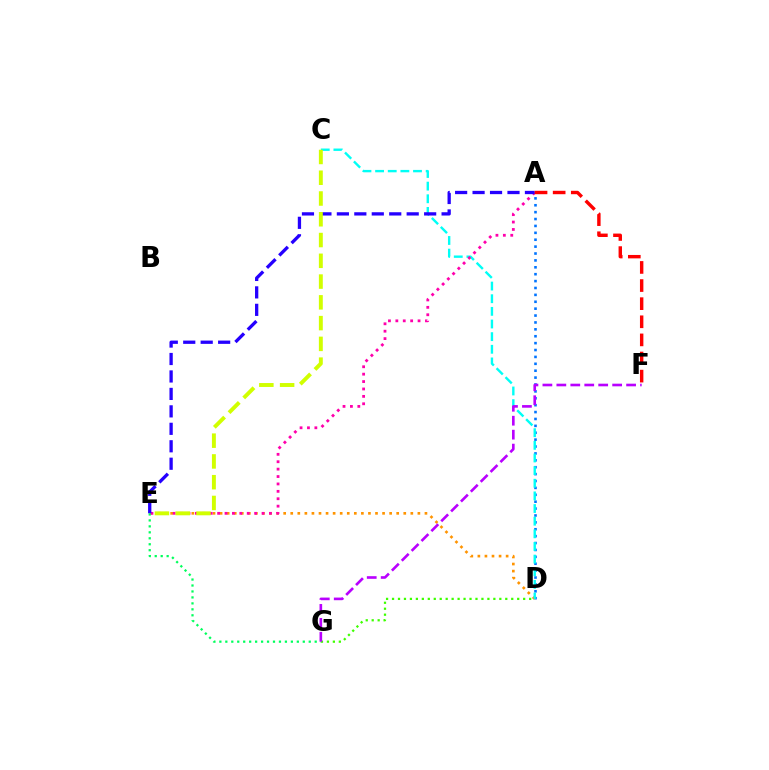{('A', 'D'): [{'color': '#0074ff', 'line_style': 'dotted', 'thickness': 1.87}], ('D', 'E'): [{'color': '#ff9400', 'line_style': 'dotted', 'thickness': 1.92}], ('C', 'D'): [{'color': '#00fff6', 'line_style': 'dashed', 'thickness': 1.72}], ('A', 'E'): [{'color': '#ff00ac', 'line_style': 'dotted', 'thickness': 2.01}, {'color': '#2500ff', 'line_style': 'dashed', 'thickness': 2.37}], ('C', 'E'): [{'color': '#d1ff00', 'line_style': 'dashed', 'thickness': 2.82}], ('E', 'G'): [{'color': '#00ff5c', 'line_style': 'dotted', 'thickness': 1.62}], ('A', 'F'): [{'color': '#ff0000', 'line_style': 'dashed', 'thickness': 2.46}], ('D', 'G'): [{'color': '#3dff00', 'line_style': 'dotted', 'thickness': 1.62}], ('F', 'G'): [{'color': '#b900ff', 'line_style': 'dashed', 'thickness': 1.9}]}